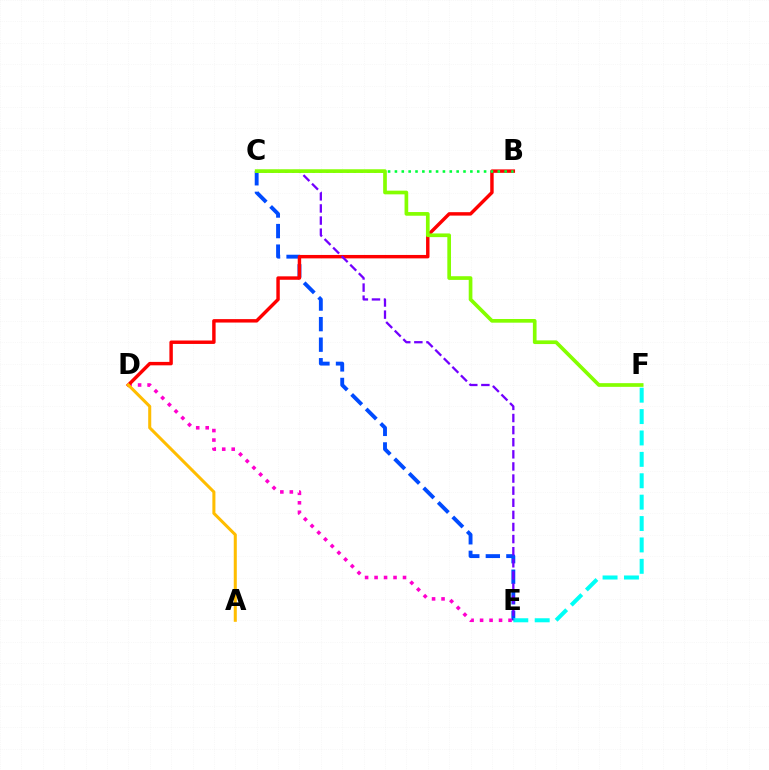{('C', 'E'): [{'color': '#004bff', 'line_style': 'dashed', 'thickness': 2.79}, {'color': '#7200ff', 'line_style': 'dashed', 'thickness': 1.64}], ('D', 'E'): [{'color': '#ff00cf', 'line_style': 'dotted', 'thickness': 2.58}], ('B', 'D'): [{'color': '#ff0000', 'line_style': 'solid', 'thickness': 2.47}], ('A', 'D'): [{'color': '#ffbd00', 'line_style': 'solid', 'thickness': 2.19}], ('E', 'F'): [{'color': '#00fff6', 'line_style': 'dashed', 'thickness': 2.91}], ('B', 'C'): [{'color': '#00ff39', 'line_style': 'dotted', 'thickness': 1.86}], ('C', 'F'): [{'color': '#84ff00', 'line_style': 'solid', 'thickness': 2.65}]}